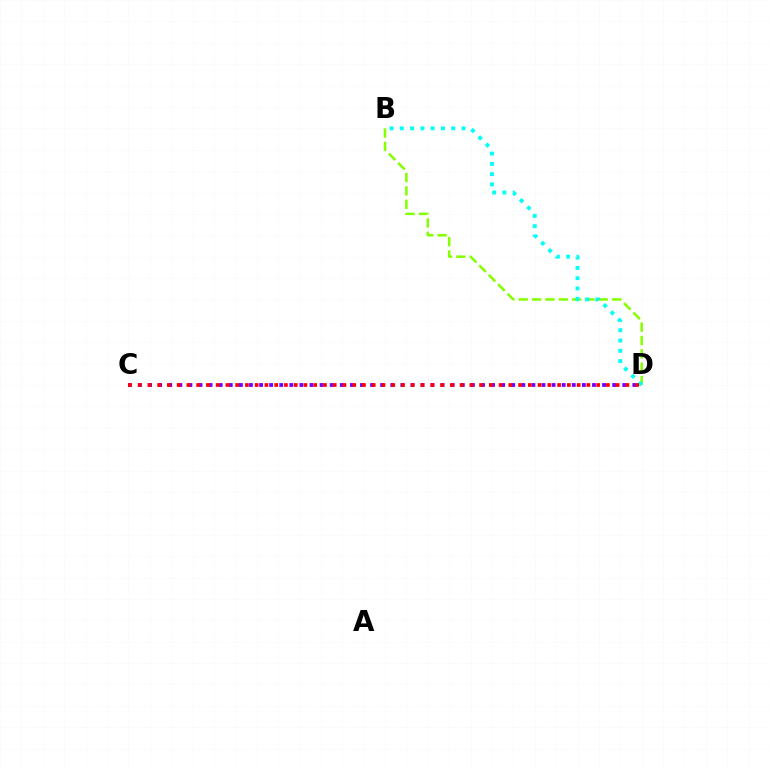{('C', 'D'): [{'color': '#7200ff', 'line_style': 'dotted', 'thickness': 2.74}, {'color': '#ff0000', 'line_style': 'dotted', 'thickness': 2.65}], ('B', 'D'): [{'color': '#84ff00', 'line_style': 'dashed', 'thickness': 1.81}, {'color': '#00fff6', 'line_style': 'dotted', 'thickness': 2.79}]}